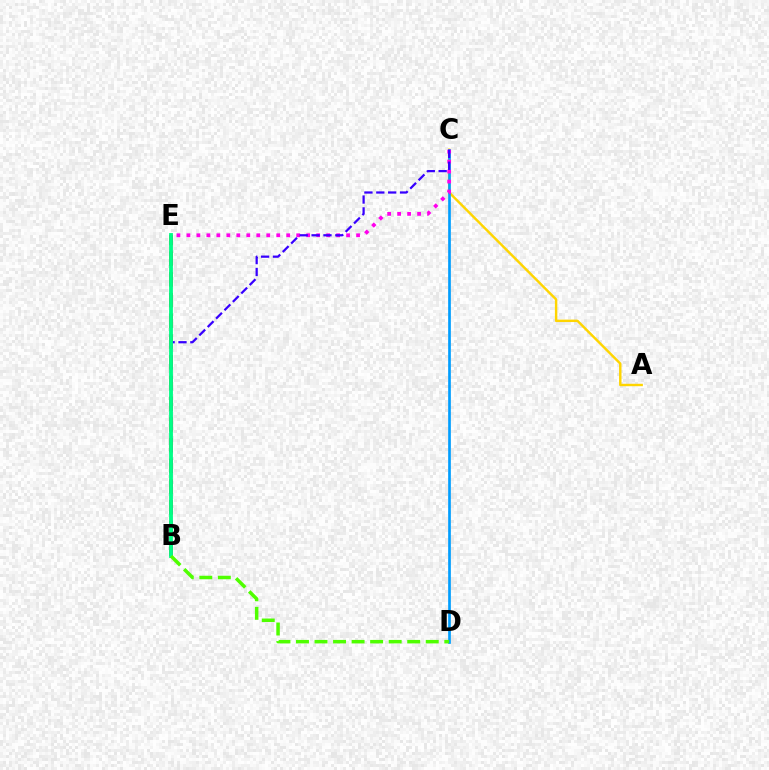{('A', 'C'): [{'color': '#ffd500', 'line_style': 'solid', 'thickness': 1.75}], ('C', 'D'): [{'color': '#009eff', 'line_style': 'solid', 'thickness': 1.93}], ('C', 'E'): [{'color': '#ff00ed', 'line_style': 'dotted', 'thickness': 2.71}], ('B', 'E'): [{'color': '#ff0000', 'line_style': 'dashed', 'thickness': 2.81}, {'color': '#00ff86', 'line_style': 'solid', 'thickness': 2.75}], ('B', 'C'): [{'color': '#3700ff', 'line_style': 'dashed', 'thickness': 1.61}], ('B', 'D'): [{'color': '#4fff00', 'line_style': 'dashed', 'thickness': 2.52}]}